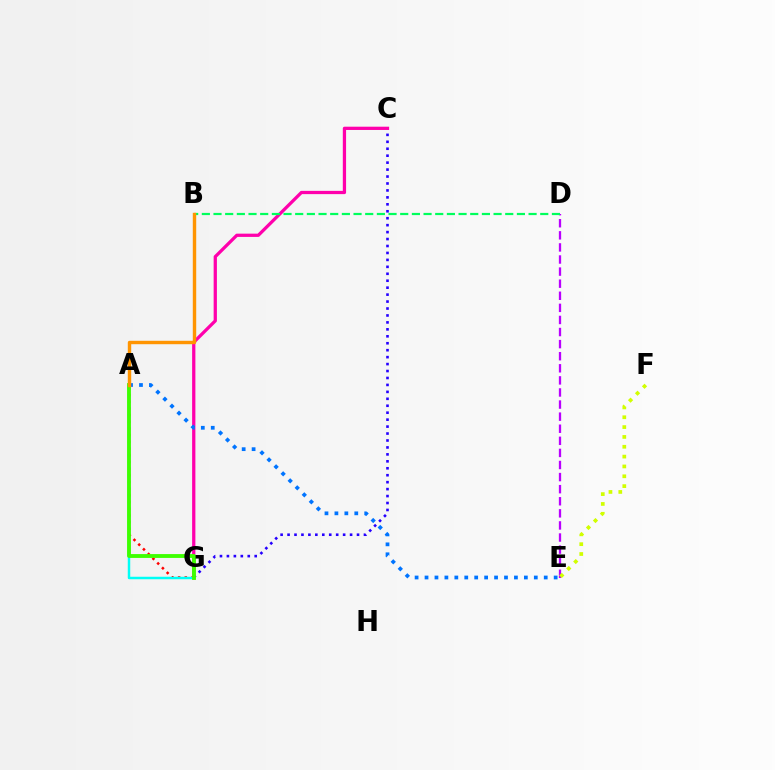{('D', 'E'): [{'color': '#b900ff', 'line_style': 'dashed', 'thickness': 1.64}], ('C', 'G'): [{'color': '#2500ff', 'line_style': 'dotted', 'thickness': 1.89}, {'color': '#ff00ac', 'line_style': 'solid', 'thickness': 2.35}], ('A', 'E'): [{'color': '#0074ff', 'line_style': 'dotted', 'thickness': 2.7}], ('A', 'G'): [{'color': '#ff0000', 'line_style': 'dotted', 'thickness': 1.82}, {'color': '#00fff6', 'line_style': 'solid', 'thickness': 1.78}, {'color': '#3dff00', 'line_style': 'solid', 'thickness': 2.77}], ('E', 'F'): [{'color': '#d1ff00', 'line_style': 'dotted', 'thickness': 2.67}], ('B', 'D'): [{'color': '#00ff5c', 'line_style': 'dashed', 'thickness': 1.59}], ('A', 'B'): [{'color': '#ff9400', 'line_style': 'solid', 'thickness': 2.46}]}